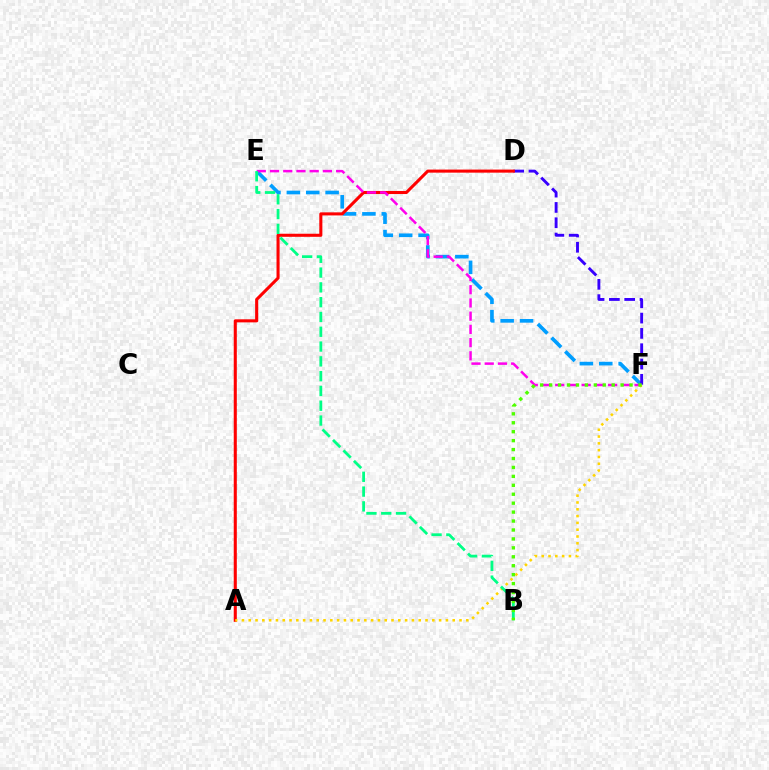{('E', 'F'): [{'color': '#009eff', 'line_style': 'dashed', 'thickness': 2.63}, {'color': '#ff00ed', 'line_style': 'dashed', 'thickness': 1.8}], ('D', 'F'): [{'color': '#3700ff', 'line_style': 'dashed', 'thickness': 2.08}], ('A', 'D'): [{'color': '#ff0000', 'line_style': 'solid', 'thickness': 2.21}], ('A', 'F'): [{'color': '#ffd500', 'line_style': 'dotted', 'thickness': 1.85}], ('B', 'E'): [{'color': '#00ff86', 'line_style': 'dashed', 'thickness': 2.01}], ('B', 'F'): [{'color': '#4fff00', 'line_style': 'dotted', 'thickness': 2.43}]}